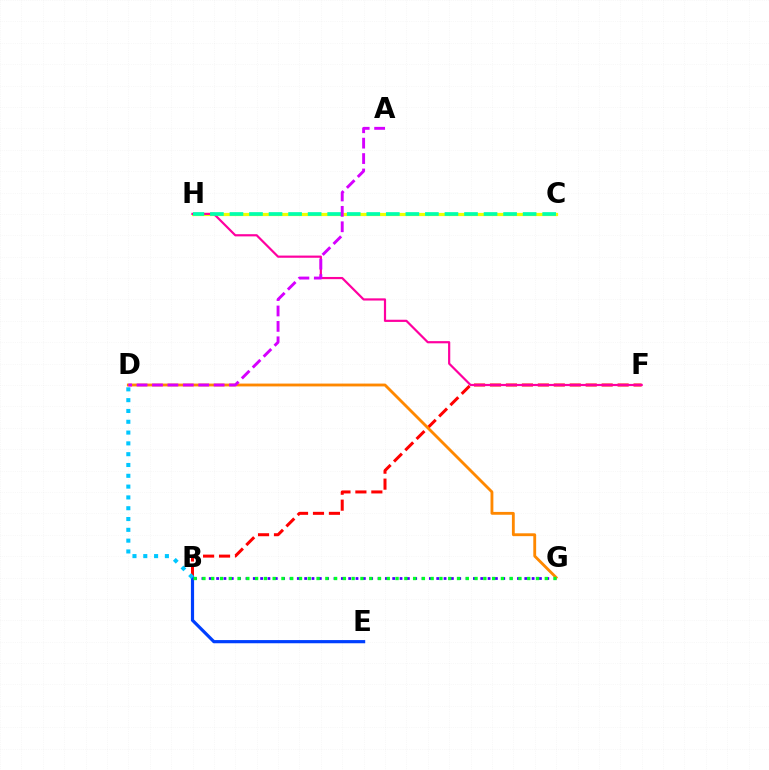{('B', 'F'): [{'color': '#ff0000', 'line_style': 'dashed', 'thickness': 2.17}], ('C', 'H'): [{'color': '#66ff00', 'line_style': 'solid', 'thickness': 1.9}, {'color': '#eeff00', 'line_style': 'solid', 'thickness': 2.32}, {'color': '#00ffaf', 'line_style': 'dashed', 'thickness': 2.66}], ('B', 'G'): [{'color': '#4f00ff', 'line_style': 'dotted', 'thickness': 1.99}, {'color': '#00ff27', 'line_style': 'dotted', 'thickness': 2.39}], ('D', 'G'): [{'color': '#ff8800', 'line_style': 'solid', 'thickness': 2.05}], ('B', 'E'): [{'color': '#003fff', 'line_style': 'solid', 'thickness': 2.29}], ('F', 'H'): [{'color': '#ff00a0', 'line_style': 'solid', 'thickness': 1.58}], ('B', 'D'): [{'color': '#00c7ff', 'line_style': 'dotted', 'thickness': 2.94}], ('A', 'D'): [{'color': '#d600ff', 'line_style': 'dashed', 'thickness': 2.09}]}